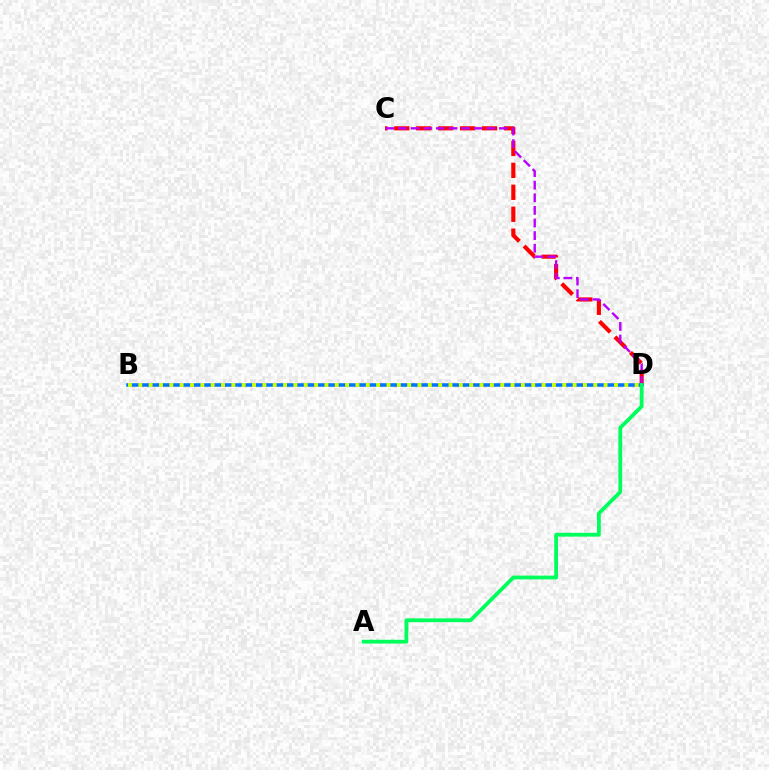{('C', 'D'): [{'color': '#ff0000', 'line_style': 'dashed', 'thickness': 2.98}, {'color': '#b900ff', 'line_style': 'dashed', 'thickness': 1.71}], ('B', 'D'): [{'color': '#0074ff', 'line_style': 'solid', 'thickness': 2.56}, {'color': '#d1ff00', 'line_style': 'dotted', 'thickness': 2.81}], ('A', 'D'): [{'color': '#00ff5c', 'line_style': 'solid', 'thickness': 2.74}]}